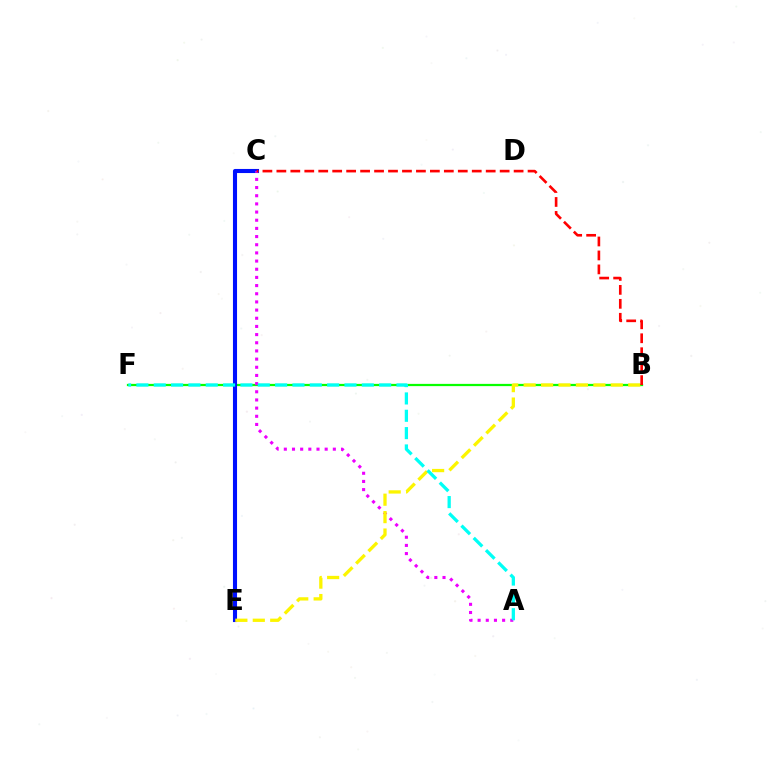{('B', 'F'): [{'color': '#08ff00', 'line_style': 'solid', 'thickness': 1.61}], ('C', 'E'): [{'color': '#0010ff', 'line_style': 'solid', 'thickness': 2.94}], ('A', 'C'): [{'color': '#ee00ff', 'line_style': 'dotted', 'thickness': 2.22}], ('B', 'E'): [{'color': '#fcf500', 'line_style': 'dashed', 'thickness': 2.37}], ('B', 'C'): [{'color': '#ff0000', 'line_style': 'dashed', 'thickness': 1.9}], ('A', 'F'): [{'color': '#00fff6', 'line_style': 'dashed', 'thickness': 2.36}]}